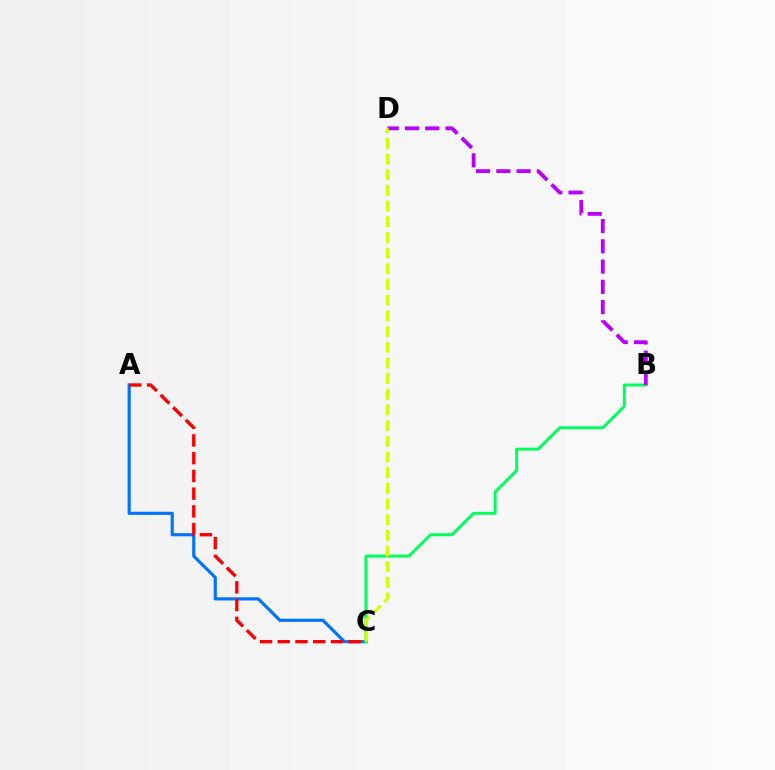{('A', 'C'): [{'color': '#0074ff', 'line_style': 'solid', 'thickness': 2.27}, {'color': '#ff0000', 'line_style': 'dashed', 'thickness': 2.41}], ('B', 'C'): [{'color': '#00ff5c', 'line_style': 'solid', 'thickness': 2.14}], ('B', 'D'): [{'color': '#b900ff', 'line_style': 'dashed', 'thickness': 2.75}], ('C', 'D'): [{'color': '#d1ff00', 'line_style': 'dashed', 'thickness': 2.13}]}